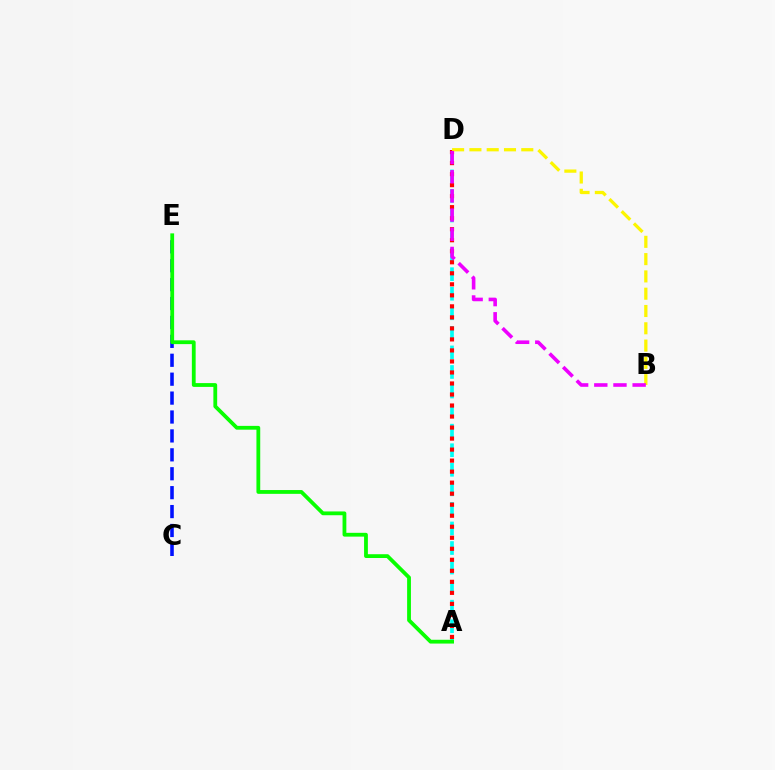{('C', 'E'): [{'color': '#0010ff', 'line_style': 'dashed', 'thickness': 2.57}], ('A', 'D'): [{'color': '#00fff6', 'line_style': 'dashed', 'thickness': 2.66}, {'color': '#ff0000', 'line_style': 'dotted', 'thickness': 2.99}], ('A', 'E'): [{'color': '#08ff00', 'line_style': 'solid', 'thickness': 2.73}], ('B', 'D'): [{'color': '#fcf500', 'line_style': 'dashed', 'thickness': 2.35}, {'color': '#ee00ff', 'line_style': 'dashed', 'thickness': 2.6}]}